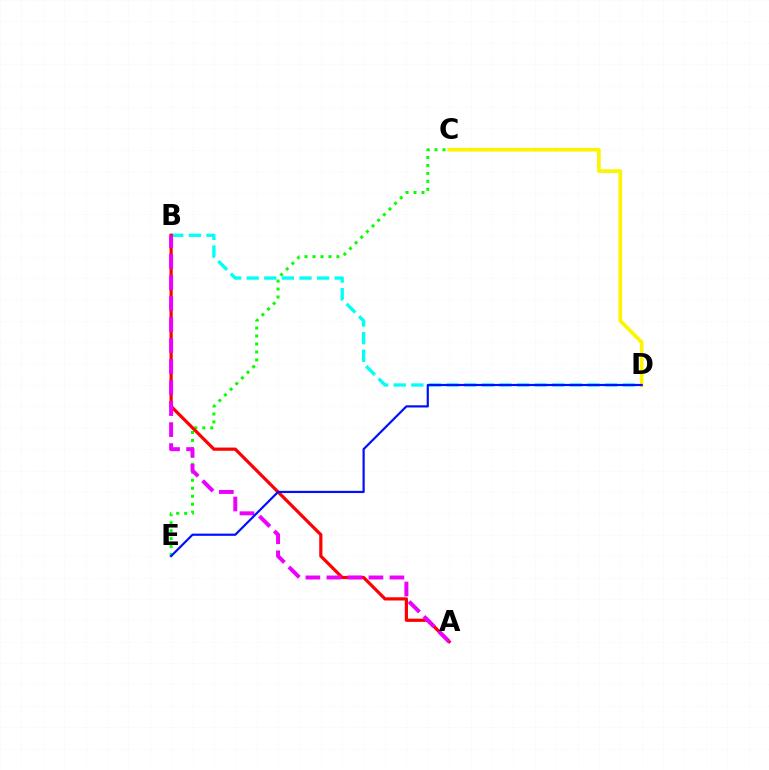{('B', 'D'): [{'color': '#00fff6', 'line_style': 'dashed', 'thickness': 2.39}], ('C', 'E'): [{'color': '#08ff00', 'line_style': 'dotted', 'thickness': 2.17}], ('A', 'B'): [{'color': '#ff0000', 'line_style': 'solid', 'thickness': 2.3}, {'color': '#ee00ff', 'line_style': 'dashed', 'thickness': 2.85}], ('C', 'D'): [{'color': '#fcf500', 'line_style': 'solid', 'thickness': 2.64}], ('D', 'E'): [{'color': '#0010ff', 'line_style': 'solid', 'thickness': 1.58}]}